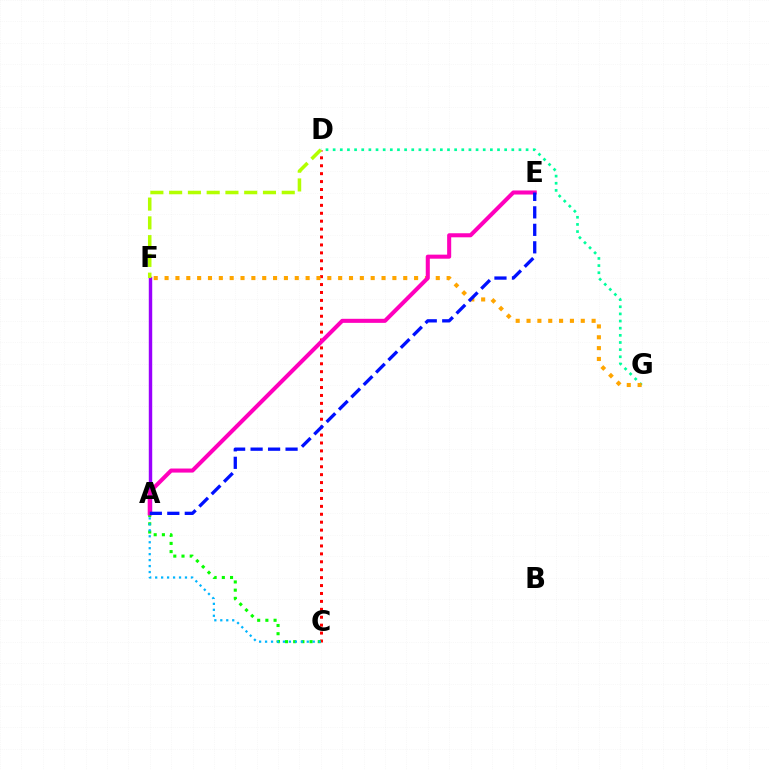{('C', 'D'): [{'color': '#ff0000', 'line_style': 'dotted', 'thickness': 2.15}], ('A', 'C'): [{'color': '#08ff00', 'line_style': 'dotted', 'thickness': 2.23}, {'color': '#00b5ff', 'line_style': 'dotted', 'thickness': 1.62}], ('A', 'F'): [{'color': '#9b00ff', 'line_style': 'solid', 'thickness': 2.47}], ('D', 'G'): [{'color': '#00ff9d', 'line_style': 'dotted', 'thickness': 1.94}], ('F', 'G'): [{'color': '#ffa500', 'line_style': 'dotted', 'thickness': 2.95}], ('A', 'E'): [{'color': '#ff00bd', 'line_style': 'solid', 'thickness': 2.92}, {'color': '#0010ff', 'line_style': 'dashed', 'thickness': 2.38}], ('D', 'F'): [{'color': '#b3ff00', 'line_style': 'dashed', 'thickness': 2.55}]}